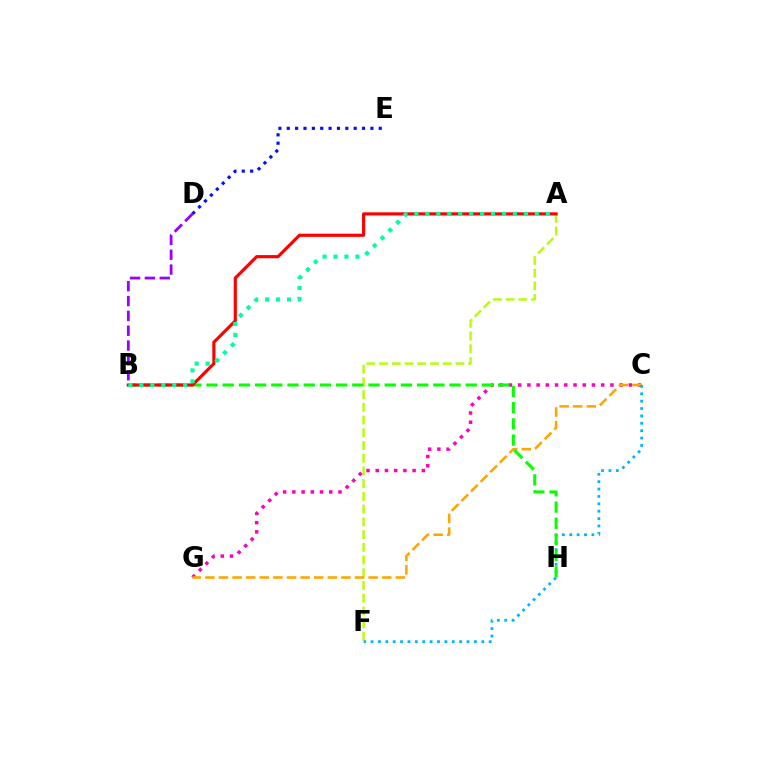{('A', 'F'): [{'color': '#b3ff00', 'line_style': 'dashed', 'thickness': 1.73}], ('C', 'G'): [{'color': '#ff00bd', 'line_style': 'dotted', 'thickness': 2.51}, {'color': '#ffa500', 'line_style': 'dashed', 'thickness': 1.85}], ('B', 'D'): [{'color': '#9b00ff', 'line_style': 'dashed', 'thickness': 2.02}], ('C', 'F'): [{'color': '#00b5ff', 'line_style': 'dotted', 'thickness': 2.01}], ('B', 'H'): [{'color': '#08ff00', 'line_style': 'dashed', 'thickness': 2.2}], ('A', 'B'): [{'color': '#ff0000', 'line_style': 'solid', 'thickness': 2.27}, {'color': '#00ff9d', 'line_style': 'dotted', 'thickness': 2.98}], ('D', 'E'): [{'color': '#0010ff', 'line_style': 'dotted', 'thickness': 2.27}]}